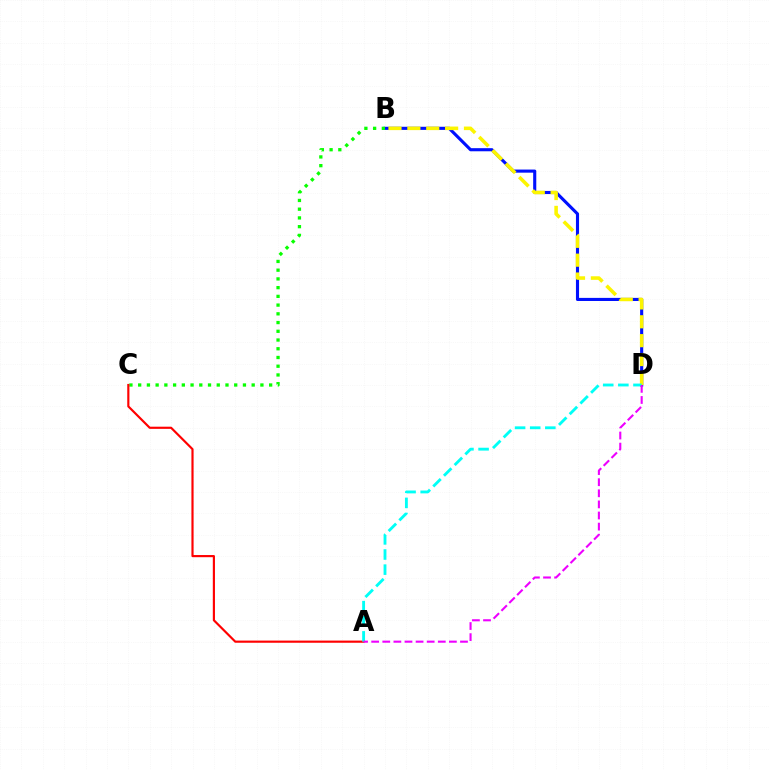{('B', 'D'): [{'color': '#0010ff', 'line_style': 'solid', 'thickness': 2.24}, {'color': '#fcf500', 'line_style': 'dashed', 'thickness': 2.56}], ('B', 'C'): [{'color': '#08ff00', 'line_style': 'dotted', 'thickness': 2.37}], ('A', 'C'): [{'color': '#ff0000', 'line_style': 'solid', 'thickness': 1.56}], ('A', 'D'): [{'color': '#00fff6', 'line_style': 'dashed', 'thickness': 2.05}, {'color': '#ee00ff', 'line_style': 'dashed', 'thickness': 1.51}]}